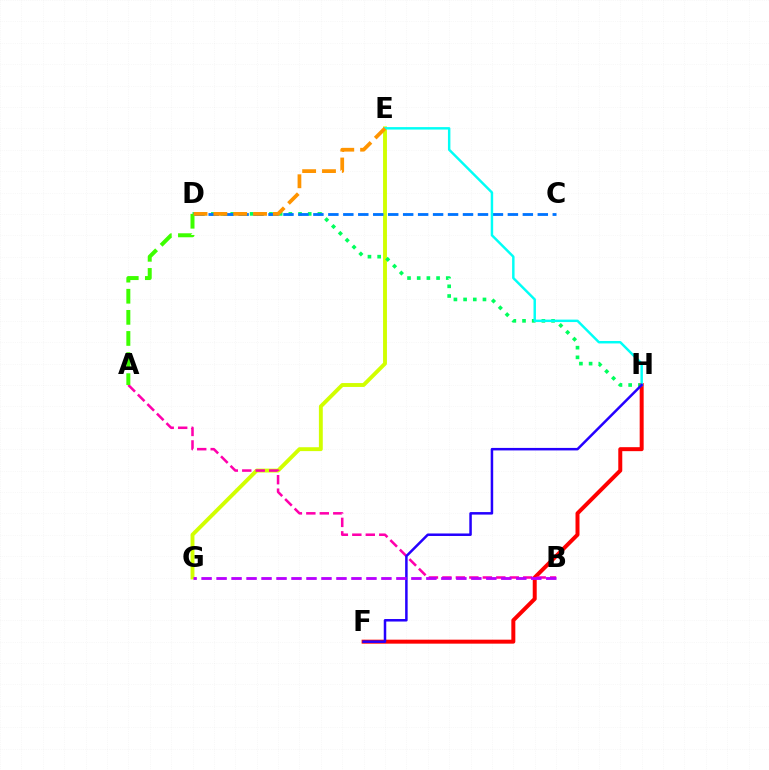{('E', 'G'): [{'color': '#d1ff00', 'line_style': 'solid', 'thickness': 2.8}], ('D', 'H'): [{'color': '#00ff5c', 'line_style': 'dotted', 'thickness': 2.63}], ('C', 'D'): [{'color': '#0074ff', 'line_style': 'dashed', 'thickness': 2.03}], ('F', 'H'): [{'color': '#ff0000', 'line_style': 'solid', 'thickness': 2.87}, {'color': '#2500ff', 'line_style': 'solid', 'thickness': 1.8}], ('A', 'B'): [{'color': '#ff00ac', 'line_style': 'dashed', 'thickness': 1.83}], ('E', 'H'): [{'color': '#00fff6', 'line_style': 'solid', 'thickness': 1.77}], ('A', 'D'): [{'color': '#3dff00', 'line_style': 'dashed', 'thickness': 2.87}], ('B', 'G'): [{'color': '#b900ff', 'line_style': 'dashed', 'thickness': 2.04}], ('D', 'E'): [{'color': '#ff9400', 'line_style': 'dashed', 'thickness': 2.69}]}